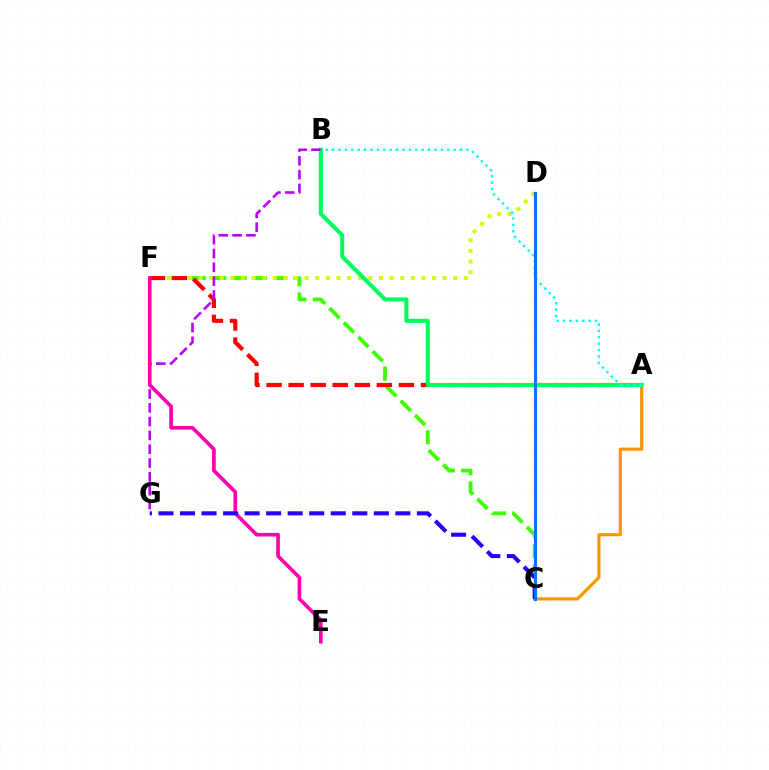{('C', 'F'): [{'color': '#3dff00', 'line_style': 'dashed', 'thickness': 2.76}], ('D', 'F'): [{'color': '#d1ff00', 'line_style': 'dotted', 'thickness': 2.88}], ('A', 'F'): [{'color': '#ff0000', 'line_style': 'dashed', 'thickness': 3.0}], ('A', 'C'): [{'color': '#ff9400', 'line_style': 'solid', 'thickness': 2.27}], ('A', 'B'): [{'color': '#00ff5c', 'line_style': 'solid', 'thickness': 2.93}, {'color': '#00fff6', 'line_style': 'dotted', 'thickness': 1.74}], ('B', 'G'): [{'color': '#b900ff', 'line_style': 'dashed', 'thickness': 1.88}], ('E', 'F'): [{'color': '#ff00ac', 'line_style': 'solid', 'thickness': 2.62}], ('C', 'G'): [{'color': '#2500ff', 'line_style': 'dashed', 'thickness': 2.93}], ('C', 'D'): [{'color': '#0074ff', 'line_style': 'solid', 'thickness': 2.23}]}